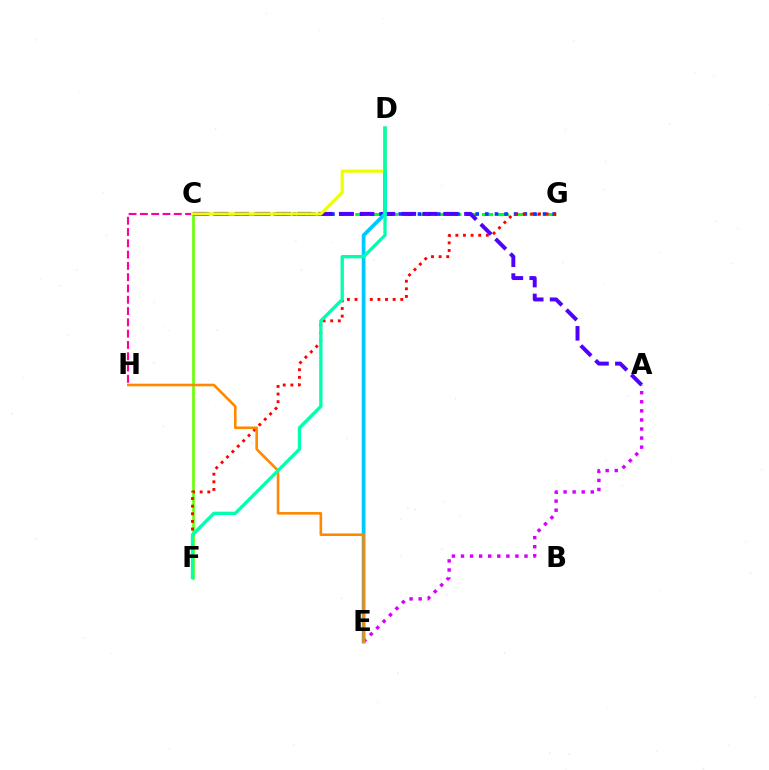{('C', 'G'): [{'color': '#00ff27', 'line_style': 'dashed', 'thickness': 2.15}, {'color': '#003fff', 'line_style': 'dotted', 'thickness': 2.61}], ('C', 'H'): [{'color': '#ff00a0', 'line_style': 'dashed', 'thickness': 1.53}], ('A', 'E'): [{'color': '#d600ff', 'line_style': 'dotted', 'thickness': 2.46}], ('C', 'F'): [{'color': '#66ff00', 'line_style': 'solid', 'thickness': 1.89}], ('F', 'G'): [{'color': '#ff0000', 'line_style': 'dotted', 'thickness': 2.07}], ('A', 'C'): [{'color': '#4f00ff', 'line_style': 'dashed', 'thickness': 2.84}], ('D', 'E'): [{'color': '#00c7ff', 'line_style': 'solid', 'thickness': 2.68}], ('E', 'H'): [{'color': '#ff8800', 'line_style': 'solid', 'thickness': 1.87}], ('C', 'D'): [{'color': '#eeff00', 'line_style': 'solid', 'thickness': 2.29}], ('D', 'F'): [{'color': '#00ffaf', 'line_style': 'solid', 'thickness': 2.39}]}